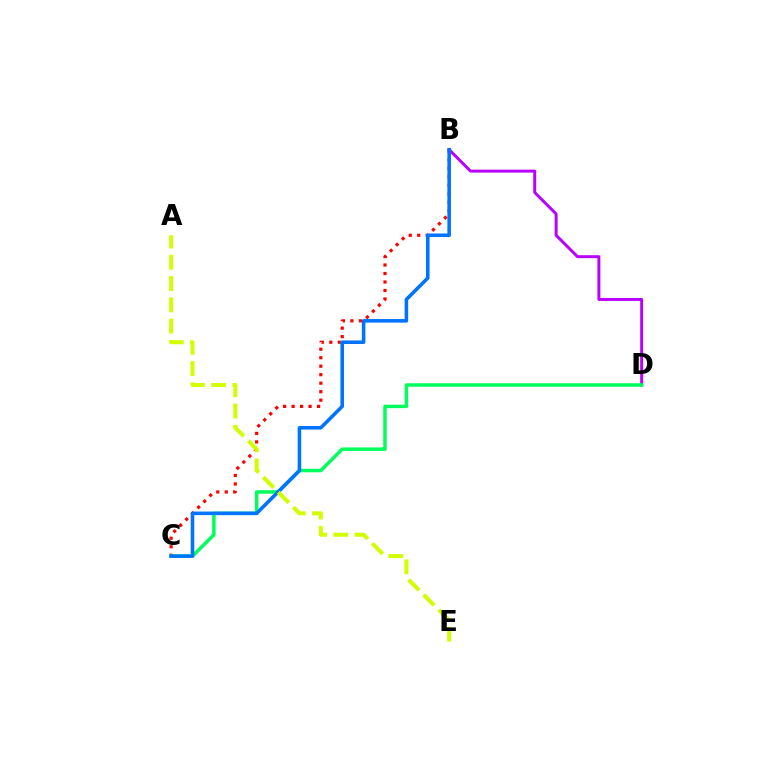{('B', 'C'): [{'color': '#ff0000', 'line_style': 'dotted', 'thickness': 2.31}, {'color': '#0074ff', 'line_style': 'solid', 'thickness': 2.57}], ('B', 'D'): [{'color': '#b900ff', 'line_style': 'solid', 'thickness': 2.13}], ('C', 'D'): [{'color': '#00ff5c', 'line_style': 'solid', 'thickness': 2.51}], ('A', 'E'): [{'color': '#d1ff00', 'line_style': 'dashed', 'thickness': 2.89}]}